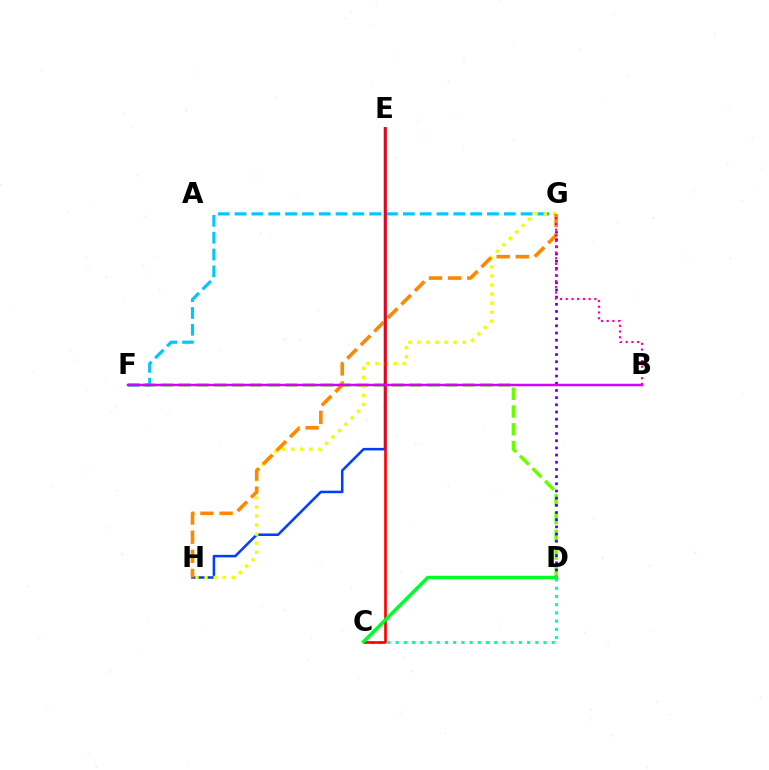{('D', 'F'): [{'color': '#66ff00', 'line_style': 'dashed', 'thickness': 2.41}], ('D', 'G'): [{'color': '#4f00ff', 'line_style': 'dotted', 'thickness': 1.95}], ('F', 'G'): [{'color': '#00c7ff', 'line_style': 'dashed', 'thickness': 2.29}], ('E', 'H'): [{'color': '#003fff', 'line_style': 'solid', 'thickness': 1.83}], ('C', 'D'): [{'color': '#00ffaf', 'line_style': 'dotted', 'thickness': 2.23}, {'color': '#00ff27', 'line_style': 'solid', 'thickness': 2.49}], ('G', 'H'): [{'color': '#eeff00', 'line_style': 'dotted', 'thickness': 2.46}, {'color': '#ff8800', 'line_style': 'dashed', 'thickness': 2.6}], ('C', 'E'): [{'color': '#ff0000', 'line_style': 'solid', 'thickness': 1.89}], ('B', 'F'): [{'color': '#d600ff', 'line_style': 'solid', 'thickness': 1.79}], ('B', 'G'): [{'color': '#ff00a0', 'line_style': 'dotted', 'thickness': 1.55}]}